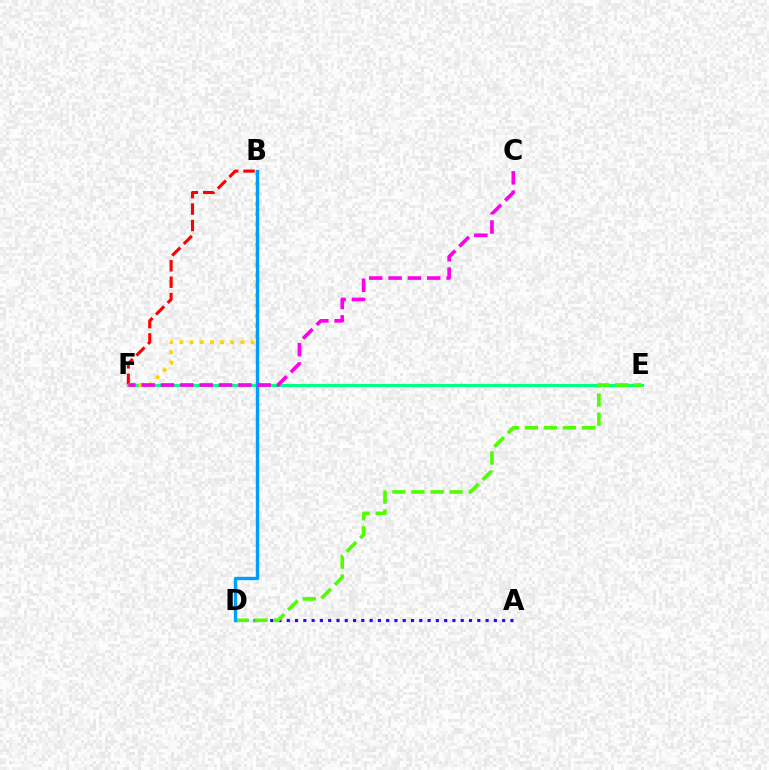{('B', 'F'): [{'color': '#ff0000', 'line_style': 'dashed', 'thickness': 2.23}, {'color': '#ffd500', 'line_style': 'dotted', 'thickness': 2.76}], ('E', 'F'): [{'color': '#00ff86', 'line_style': 'solid', 'thickness': 2.25}], ('A', 'D'): [{'color': '#3700ff', 'line_style': 'dotted', 'thickness': 2.25}], ('D', 'E'): [{'color': '#4fff00', 'line_style': 'dashed', 'thickness': 2.59}], ('B', 'D'): [{'color': '#009eff', 'line_style': 'solid', 'thickness': 2.43}], ('C', 'F'): [{'color': '#ff00ed', 'line_style': 'dashed', 'thickness': 2.63}]}